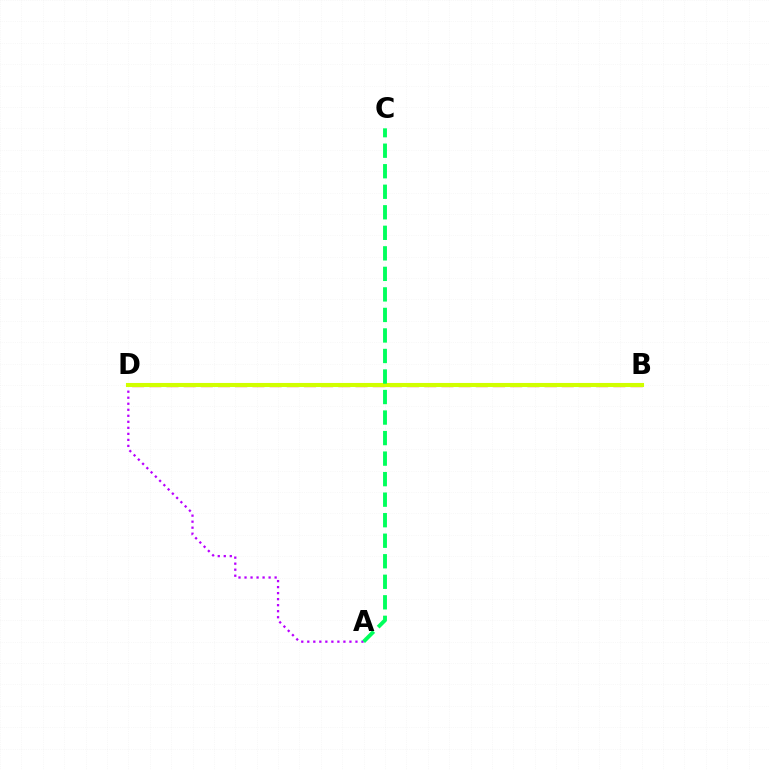{('A', 'D'): [{'color': '#b900ff', 'line_style': 'dotted', 'thickness': 1.64}], ('B', 'D'): [{'color': '#0074ff', 'line_style': 'solid', 'thickness': 1.61}, {'color': '#ff0000', 'line_style': 'dashed', 'thickness': 2.33}, {'color': '#d1ff00', 'line_style': 'solid', 'thickness': 2.93}], ('A', 'C'): [{'color': '#00ff5c', 'line_style': 'dashed', 'thickness': 2.79}]}